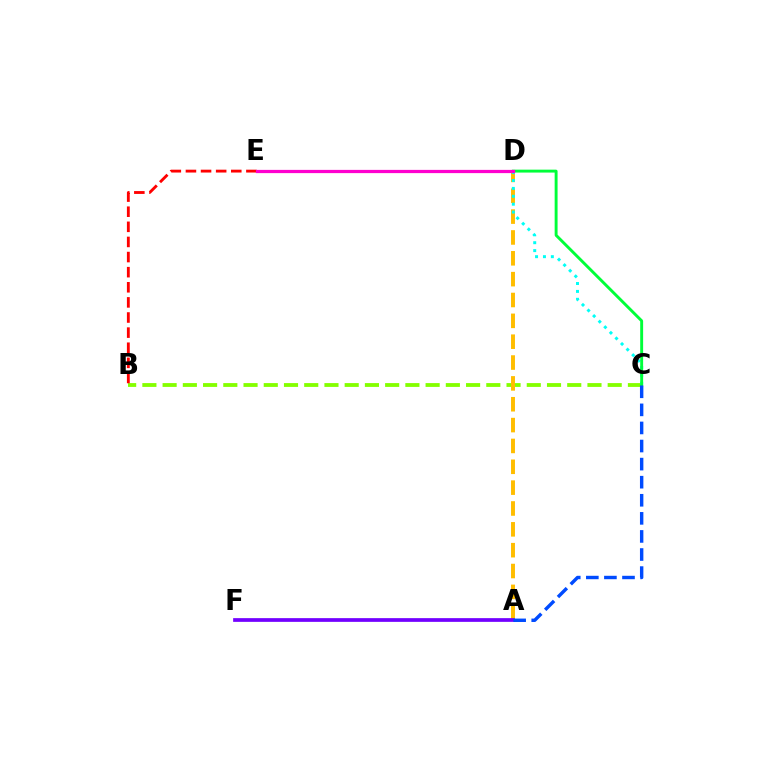{('B', 'C'): [{'color': '#84ff00', 'line_style': 'dashed', 'thickness': 2.75}], ('A', 'D'): [{'color': '#ffbd00', 'line_style': 'dashed', 'thickness': 2.83}], ('C', 'D'): [{'color': '#00fff6', 'line_style': 'dotted', 'thickness': 2.15}, {'color': '#00ff39', 'line_style': 'solid', 'thickness': 2.1}], ('B', 'E'): [{'color': '#ff0000', 'line_style': 'dashed', 'thickness': 2.05}], ('D', 'E'): [{'color': '#ff00cf', 'line_style': 'solid', 'thickness': 2.33}], ('A', 'F'): [{'color': '#7200ff', 'line_style': 'solid', 'thickness': 2.67}], ('A', 'C'): [{'color': '#004bff', 'line_style': 'dashed', 'thickness': 2.46}]}